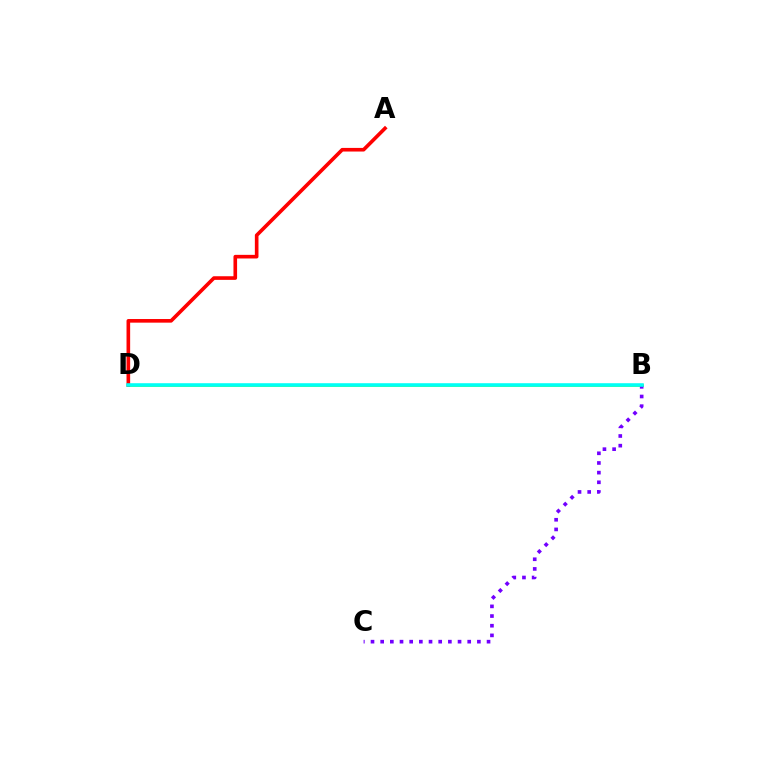{('B', 'D'): [{'color': '#84ff00', 'line_style': 'solid', 'thickness': 1.96}, {'color': '#00fff6', 'line_style': 'solid', 'thickness': 2.57}], ('A', 'D'): [{'color': '#ff0000', 'line_style': 'solid', 'thickness': 2.61}], ('B', 'C'): [{'color': '#7200ff', 'line_style': 'dotted', 'thickness': 2.63}]}